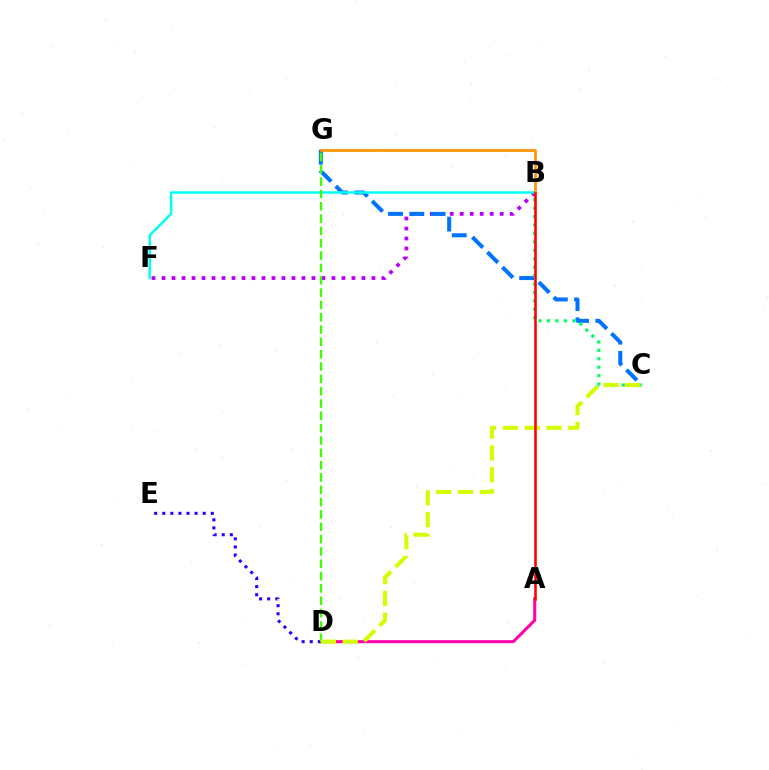{('B', 'F'): [{'color': '#b900ff', 'line_style': 'dotted', 'thickness': 2.72}, {'color': '#00fff6', 'line_style': 'solid', 'thickness': 1.76}], ('A', 'D'): [{'color': '#ff00ac', 'line_style': 'solid', 'thickness': 2.19}], ('D', 'E'): [{'color': '#2500ff', 'line_style': 'dotted', 'thickness': 2.2}], ('C', 'G'): [{'color': '#0074ff', 'line_style': 'dashed', 'thickness': 2.89}], ('B', 'C'): [{'color': '#00ff5c', 'line_style': 'dotted', 'thickness': 2.29}], ('D', 'G'): [{'color': '#3dff00', 'line_style': 'dashed', 'thickness': 1.67}], ('B', 'G'): [{'color': '#ff9400', 'line_style': 'solid', 'thickness': 1.96}], ('C', 'D'): [{'color': '#d1ff00', 'line_style': 'dashed', 'thickness': 2.96}], ('A', 'B'): [{'color': '#ff0000', 'line_style': 'solid', 'thickness': 1.85}]}